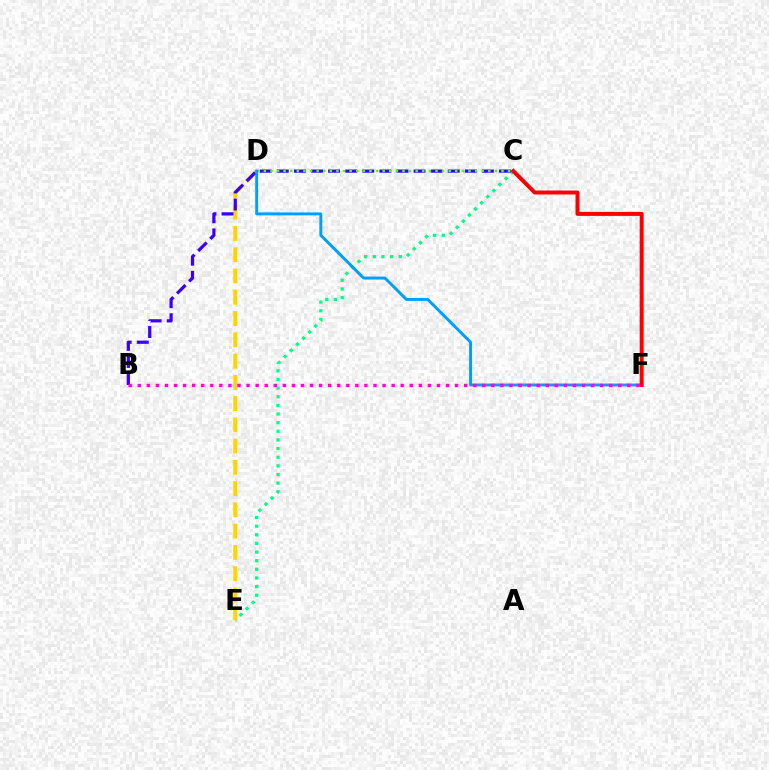{('C', 'E'): [{'color': '#00ff86', 'line_style': 'dotted', 'thickness': 2.35}], ('D', 'E'): [{'color': '#ffd500', 'line_style': 'dashed', 'thickness': 2.89}], ('B', 'C'): [{'color': '#3700ff', 'line_style': 'dashed', 'thickness': 2.32}], ('C', 'D'): [{'color': '#4fff00', 'line_style': 'dotted', 'thickness': 1.79}], ('D', 'F'): [{'color': '#009eff', 'line_style': 'solid', 'thickness': 2.11}], ('C', 'F'): [{'color': '#ff0000', 'line_style': 'solid', 'thickness': 2.87}], ('B', 'F'): [{'color': '#ff00ed', 'line_style': 'dotted', 'thickness': 2.46}]}